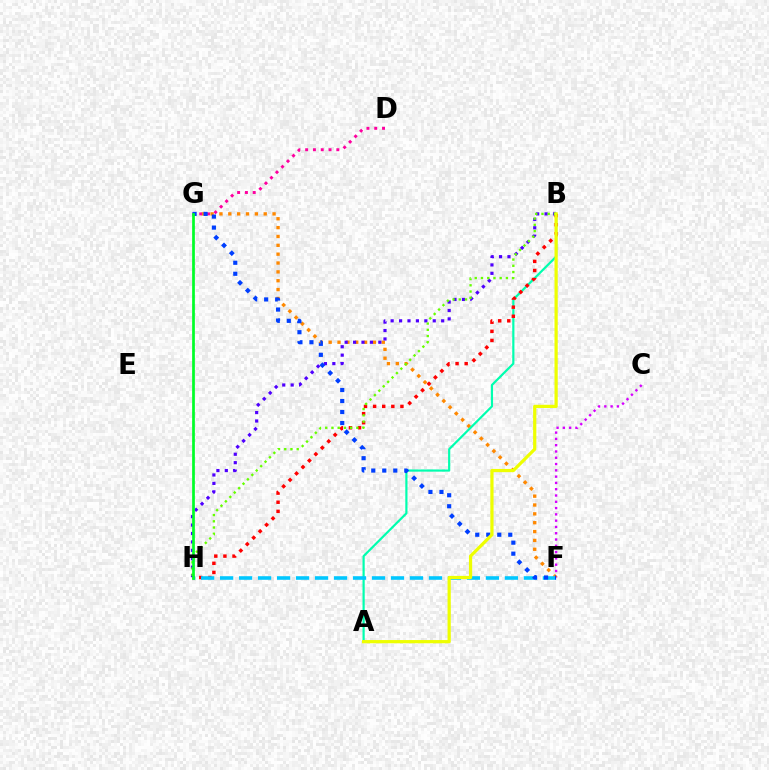{('C', 'F'): [{'color': '#d600ff', 'line_style': 'dotted', 'thickness': 1.71}], ('F', 'G'): [{'color': '#ff8800', 'line_style': 'dotted', 'thickness': 2.41}, {'color': '#003fff', 'line_style': 'dotted', 'thickness': 2.99}], ('B', 'H'): [{'color': '#4f00ff', 'line_style': 'dotted', 'thickness': 2.29}, {'color': '#ff0000', 'line_style': 'dotted', 'thickness': 2.47}, {'color': '#66ff00', 'line_style': 'dotted', 'thickness': 1.69}], ('D', 'G'): [{'color': '#ff00a0', 'line_style': 'dotted', 'thickness': 2.12}], ('A', 'B'): [{'color': '#00ffaf', 'line_style': 'solid', 'thickness': 1.58}, {'color': '#eeff00', 'line_style': 'solid', 'thickness': 2.32}], ('F', 'H'): [{'color': '#00c7ff', 'line_style': 'dashed', 'thickness': 2.58}], ('G', 'H'): [{'color': '#00ff27', 'line_style': 'solid', 'thickness': 1.96}]}